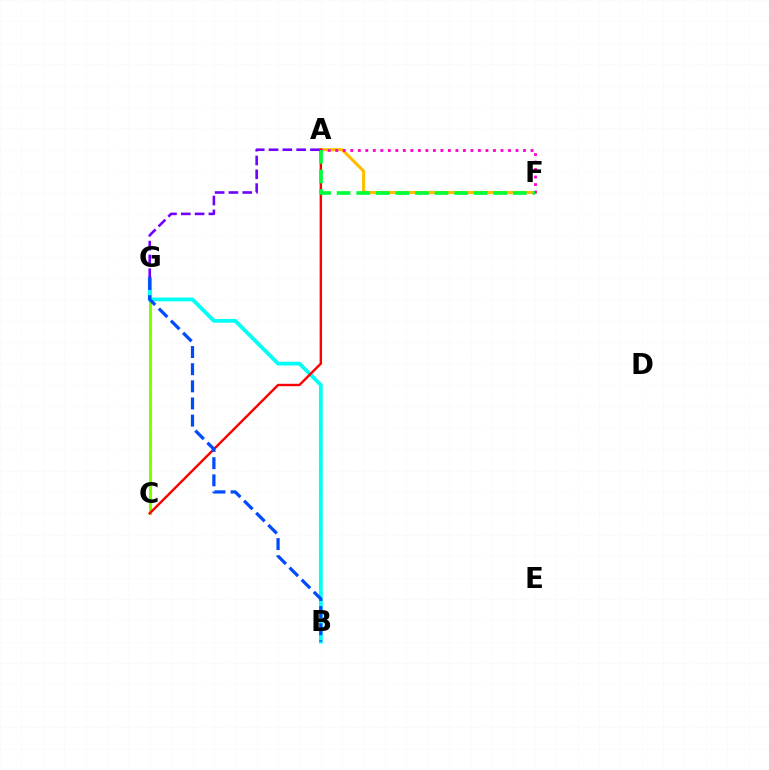{('C', 'G'): [{'color': '#84ff00', 'line_style': 'solid', 'thickness': 2.23}], ('A', 'F'): [{'color': '#ffbd00', 'line_style': 'solid', 'thickness': 2.22}, {'color': '#ff00cf', 'line_style': 'dotted', 'thickness': 2.04}, {'color': '#00ff39', 'line_style': 'dashed', 'thickness': 2.66}], ('B', 'G'): [{'color': '#00fff6', 'line_style': 'solid', 'thickness': 2.72}, {'color': '#004bff', 'line_style': 'dashed', 'thickness': 2.33}], ('A', 'C'): [{'color': '#ff0000', 'line_style': 'solid', 'thickness': 1.73}], ('A', 'G'): [{'color': '#7200ff', 'line_style': 'dashed', 'thickness': 1.88}]}